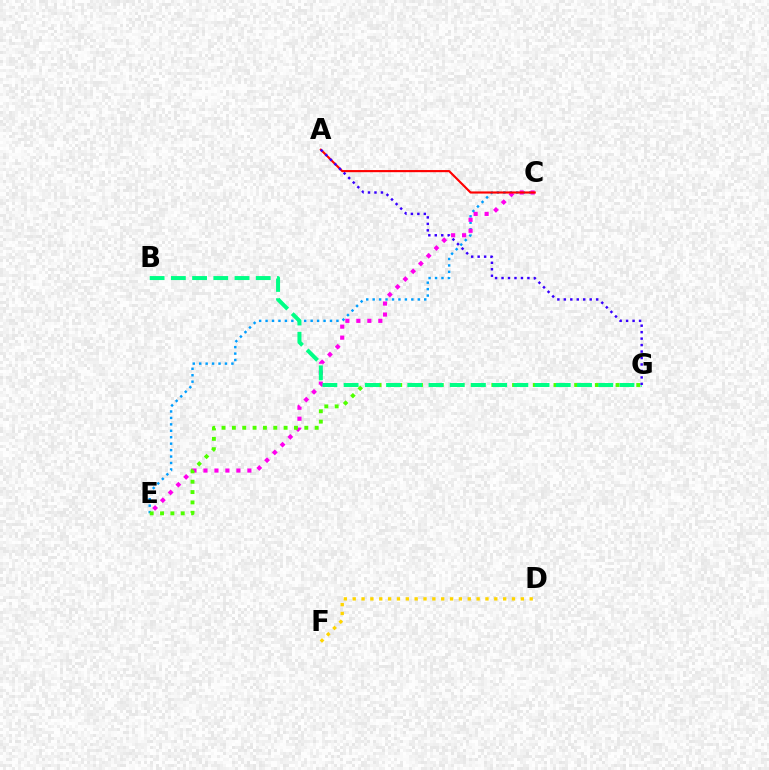{('C', 'E'): [{'color': '#009eff', 'line_style': 'dotted', 'thickness': 1.75}, {'color': '#ff00ed', 'line_style': 'dotted', 'thickness': 2.98}], ('A', 'C'): [{'color': '#ff0000', 'line_style': 'solid', 'thickness': 1.54}], ('E', 'G'): [{'color': '#4fff00', 'line_style': 'dotted', 'thickness': 2.81}], ('B', 'G'): [{'color': '#00ff86', 'line_style': 'dashed', 'thickness': 2.88}], ('A', 'G'): [{'color': '#3700ff', 'line_style': 'dotted', 'thickness': 1.76}], ('D', 'F'): [{'color': '#ffd500', 'line_style': 'dotted', 'thickness': 2.4}]}